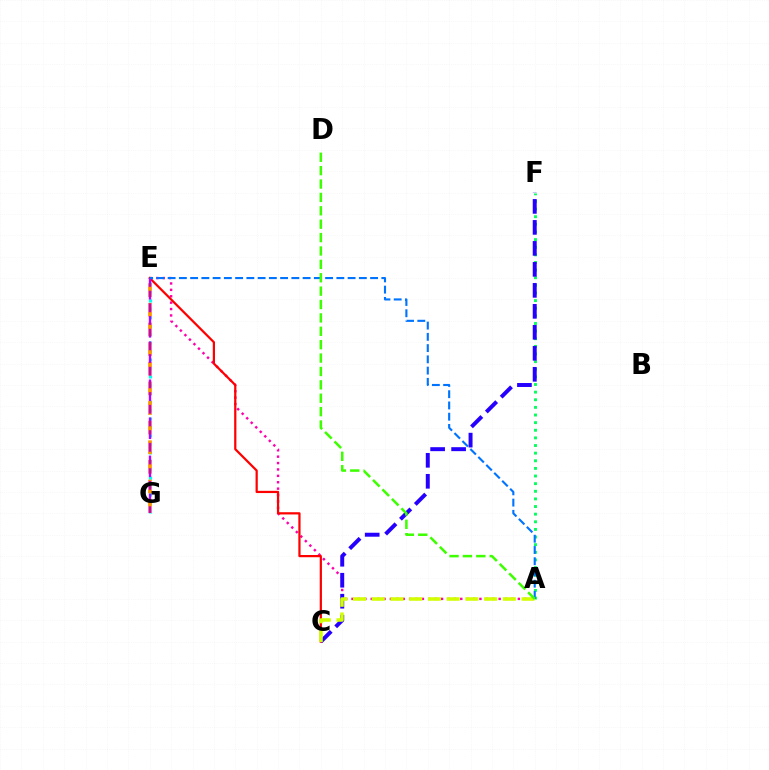{('E', 'G'): [{'color': '#00fff6', 'line_style': 'dotted', 'thickness': 2.29}, {'color': '#ff9400', 'line_style': 'dashed', 'thickness': 2.67}, {'color': '#b900ff', 'line_style': 'dashed', 'thickness': 1.72}], ('A', 'E'): [{'color': '#ff00ac', 'line_style': 'dotted', 'thickness': 1.74}, {'color': '#0074ff', 'line_style': 'dashed', 'thickness': 1.53}], ('C', 'E'): [{'color': '#ff0000', 'line_style': 'solid', 'thickness': 1.6}], ('A', 'F'): [{'color': '#00ff5c', 'line_style': 'dotted', 'thickness': 2.07}], ('C', 'F'): [{'color': '#2500ff', 'line_style': 'dashed', 'thickness': 2.85}], ('A', 'C'): [{'color': '#d1ff00', 'line_style': 'dashed', 'thickness': 2.55}], ('A', 'D'): [{'color': '#3dff00', 'line_style': 'dashed', 'thickness': 1.82}]}